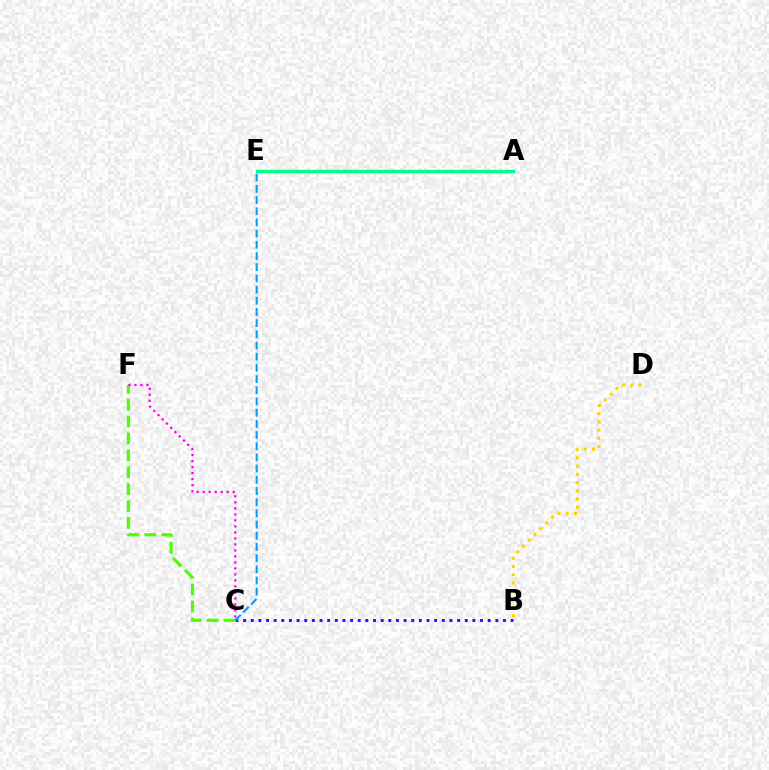{('A', 'E'): [{'color': '#ff0000', 'line_style': 'dotted', 'thickness': 1.85}, {'color': '#00ff86', 'line_style': 'solid', 'thickness': 2.47}], ('B', 'C'): [{'color': '#3700ff', 'line_style': 'dotted', 'thickness': 2.08}], ('C', 'F'): [{'color': '#4fff00', 'line_style': 'dashed', 'thickness': 2.3}, {'color': '#ff00ed', 'line_style': 'dotted', 'thickness': 1.63}], ('C', 'E'): [{'color': '#009eff', 'line_style': 'dashed', 'thickness': 1.52}], ('B', 'D'): [{'color': '#ffd500', 'line_style': 'dotted', 'thickness': 2.23}]}